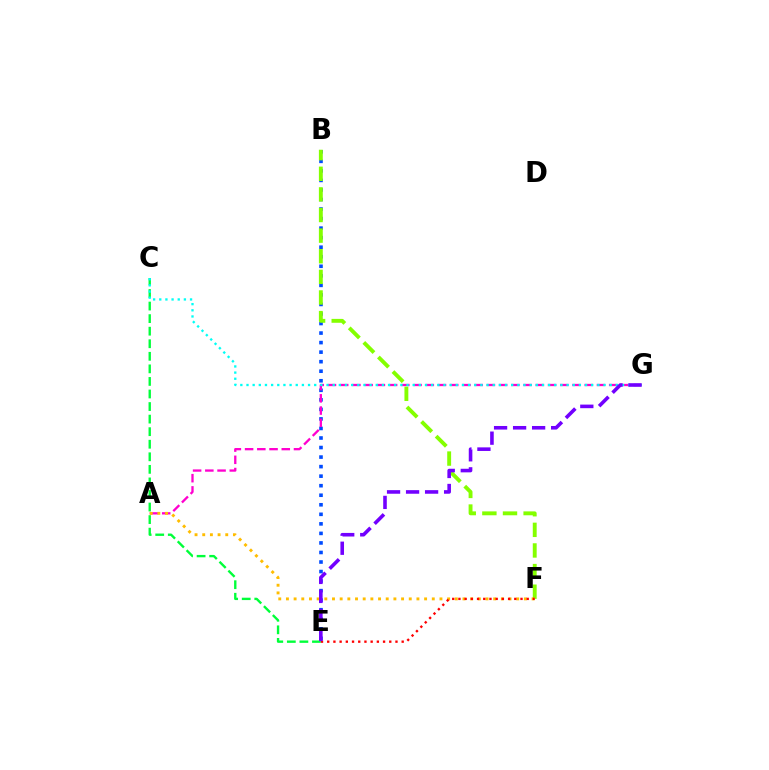{('B', 'E'): [{'color': '#004bff', 'line_style': 'dotted', 'thickness': 2.59}], ('C', 'E'): [{'color': '#00ff39', 'line_style': 'dashed', 'thickness': 1.71}], ('A', 'G'): [{'color': '#ff00cf', 'line_style': 'dashed', 'thickness': 1.66}], ('B', 'F'): [{'color': '#84ff00', 'line_style': 'dashed', 'thickness': 2.8}], ('A', 'F'): [{'color': '#ffbd00', 'line_style': 'dotted', 'thickness': 2.09}], ('C', 'G'): [{'color': '#00fff6', 'line_style': 'dotted', 'thickness': 1.67}], ('E', 'F'): [{'color': '#ff0000', 'line_style': 'dotted', 'thickness': 1.69}], ('E', 'G'): [{'color': '#7200ff', 'line_style': 'dashed', 'thickness': 2.58}]}